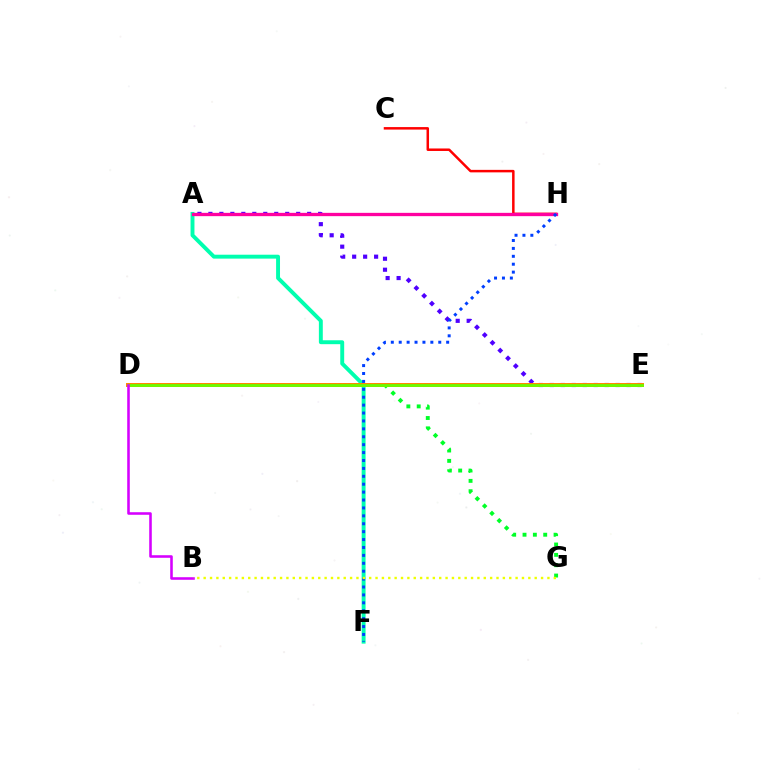{('C', 'H'): [{'color': '#ff0000', 'line_style': 'solid', 'thickness': 1.8}], ('D', 'E'): [{'color': '#00c7ff', 'line_style': 'dotted', 'thickness': 2.6}, {'color': '#ff8800', 'line_style': 'solid', 'thickness': 2.86}, {'color': '#66ff00', 'line_style': 'solid', 'thickness': 1.99}], ('A', 'F'): [{'color': '#00ffaf', 'line_style': 'solid', 'thickness': 2.82}], ('D', 'G'): [{'color': '#00ff27', 'line_style': 'dotted', 'thickness': 2.81}], ('A', 'E'): [{'color': '#4f00ff', 'line_style': 'dotted', 'thickness': 2.98}], ('A', 'H'): [{'color': '#ff00a0', 'line_style': 'solid', 'thickness': 2.38}], ('F', 'H'): [{'color': '#003fff', 'line_style': 'dotted', 'thickness': 2.15}], ('B', 'D'): [{'color': '#d600ff', 'line_style': 'solid', 'thickness': 1.85}], ('B', 'G'): [{'color': '#eeff00', 'line_style': 'dotted', 'thickness': 1.73}]}